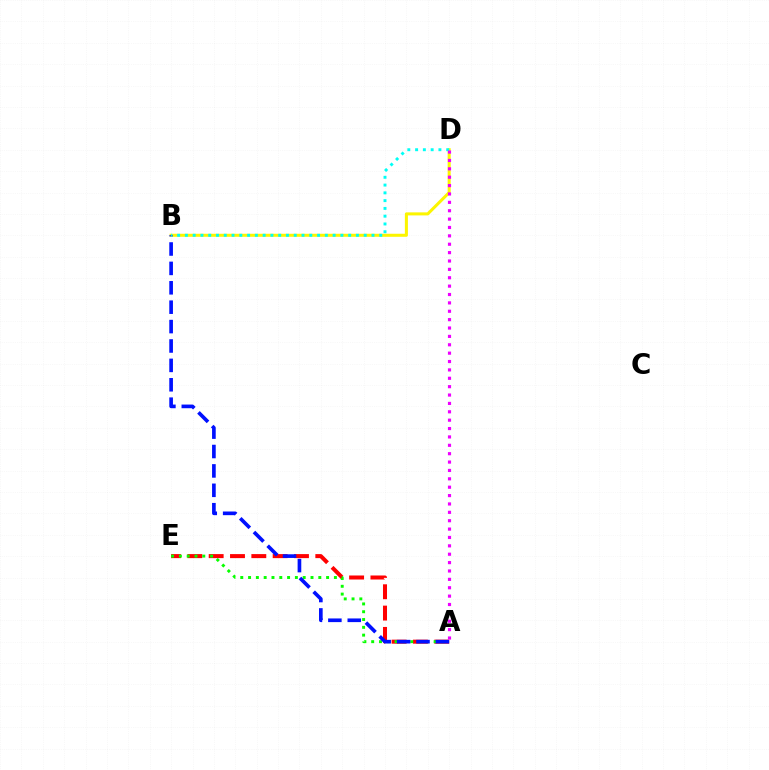{('A', 'E'): [{'color': '#ff0000', 'line_style': 'dashed', 'thickness': 2.9}, {'color': '#08ff00', 'line_style': 'dotted', 'thickness': 2.12}], ('B', 'D'): [{'color': '#fcf500', 'line_style': 'solid', 'thickness': 2.19}, {'color': '#00fff6', 'line_style': 'dotted', 'thickness': 2.11}], ('A', 'B'): [{'color': '#0010ff', 'line_style': 'dashed', 'thickness': 2.64}], ('A', 'D'): [{'color': '#ee00ff', 'line_style': 'dotted', 'thickness': 2.28}]}